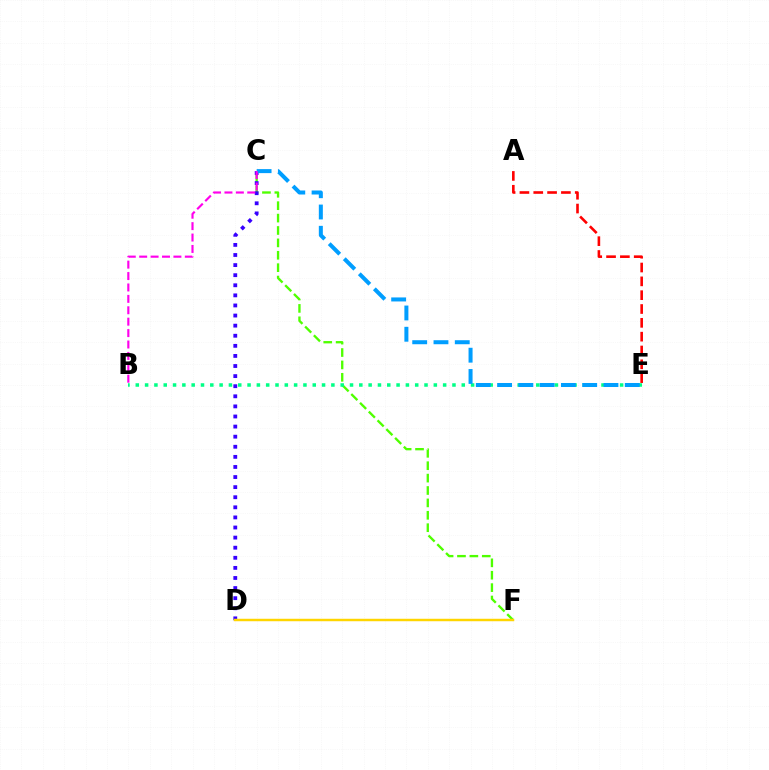{('C', 'F'): [{'color': '#4fff00', 'line_style': 'dashed', 'thickness': 1.68}], ('C', 'D'): [{'color': '#3700ff', 'line_style': 'dotted', 'thickness': 2.74}], ('D', 'F'): [{'color': '#ffd500', 'line_style': 'solid', 'thickness': 1.77}], ('B', 'E'): [{'color': '#00ff86', 'line_style': 'dotted', 'thickness': 2.53}], ('A', 'E'): [{'color': '#ff0000', 'line_style': 'dashed', 'thickness': 1.88}], ('C', 'E'): [{'color': '#009eff', 'line_style': 'dashed', 'thickness': 2.89}], ('B', 'C'): [{'color': '#ff00ed', 'line_style': 'dashed', 'thickness': 1.55}]}